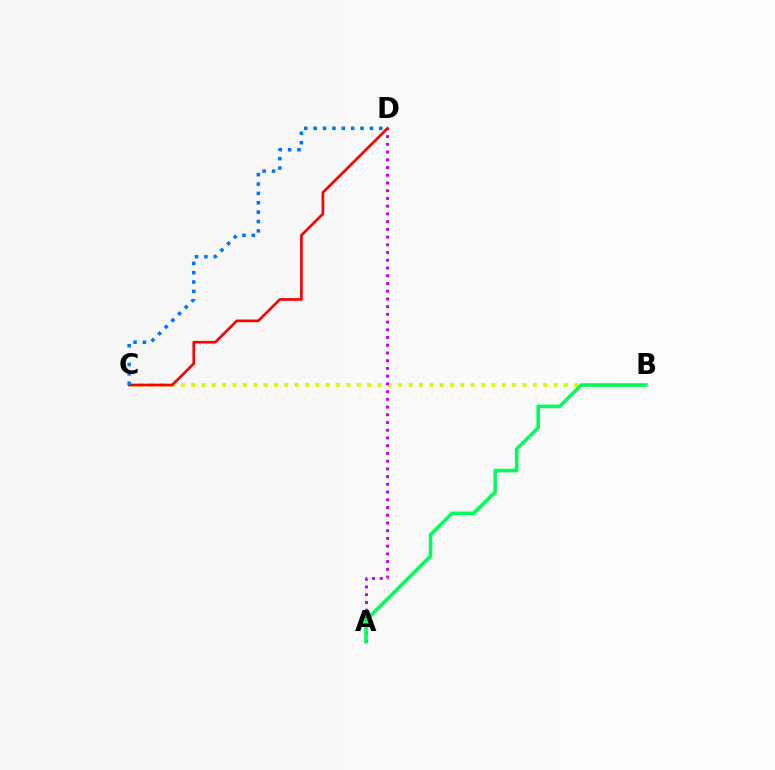{('B', 'C'): [{'color': '#d1ff00', 'line_style': 'dotted', 'thickness': 2.81}], ('A', 'D'): [{'color': '#b900ff', 'line_style': 'dotted', 'thickness': 2.1}], ('C', 'D'): [{'color': '#ff0000', 'line_style': 'solid', 'thickness': 1.92}, {'color': '#0074ff', 'line_style': 'dotted', 'thickness': 2.55}], ('A', 'B'): [{'color': '#00ff5c', 'line_style': 'solid', 'thickness': 2.58}]}